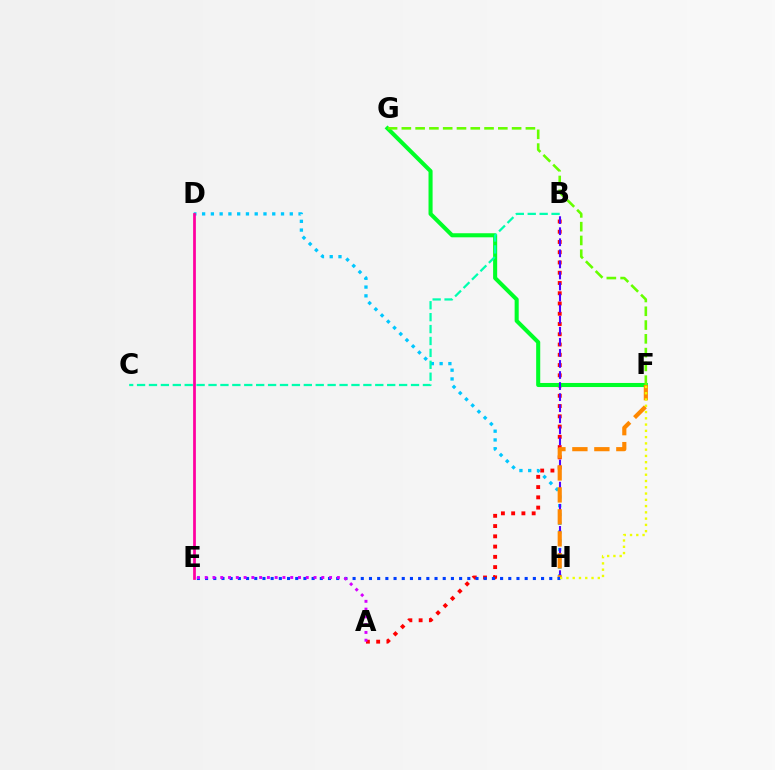{('A', 'B'): [{'color': '#ff0000', 'line_style': 'dotted', 'thickness': 2.79}], ('D', 'H'): [{'color': '#00c7ff', 'line_style': 'dotted', 'thickness': 2.38}], ('F', 'G'): [{'color': '#00ff27', 'line_style': 'solid', 'thickness': 2.93}, {'color': '#66ff00', 'line_style': 'dashed', 'thickness': 1.87}], ('D', 'E'): [{'color': '#ff00a0', 'line_style': 'solid', 'thickness': 1.98}], ('B', 'H'): [{'color': '#4f00ff', 'line_style': 'dashed', 'thickness': 1.5}], ('F', 'H'): [{'color': '#ff8800', 'line_style': 'dashed', 'thickness': 2.98}, {'color': '#eeff00', 'line_style': 'dotted', 'thickness': 1.7}], ('E', 'H'): [{'color': '#003fff', 'line_style': 'dotted', 'thickness': 2.23}], ('B', 'C'): [{'color': '#00ffaf', 'line_style': 'dashed', 'thickness': 1.62}], ('A', 'E'): [{'color': '#d600ff', 'line_style': 'dotted', 'thickness': 2.11}]}